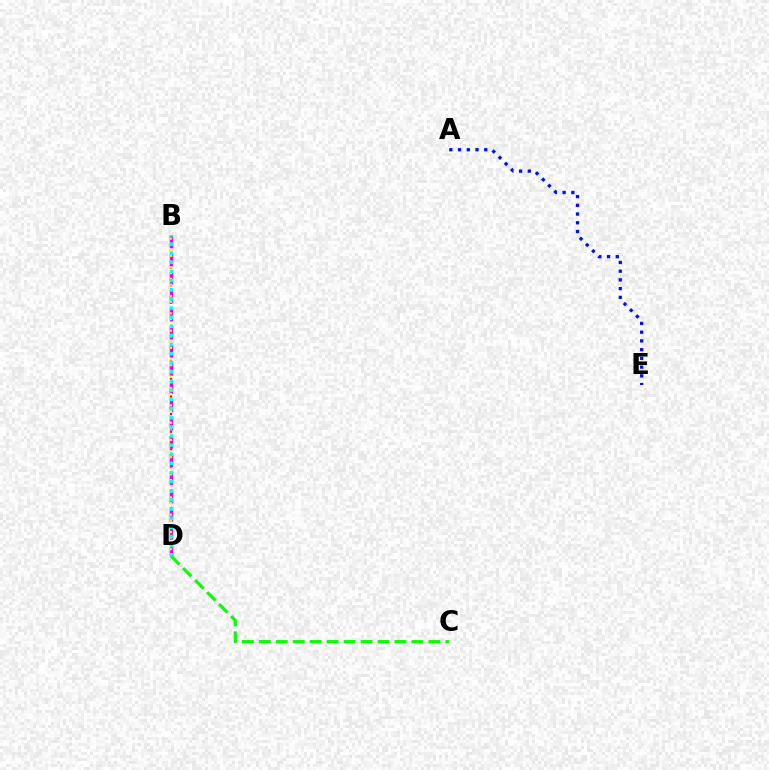{('B', 'D'): [{'color': '#ff0000', 'line_style': 'dotted', 'thickness': 1.59}, {'color': '#ee00ff', 'line_style': 'dashed', 'thickness': 2.48}, {'color': '#fcf500', 'line_style': 'dotted', 'thickness': 1.56}, {'color': '#00fff6', 'line_style': 'dotted', 'thickness': 2.48}], ('A', 'E'): [{'color': '#0010ff', 'line_style': 'dotted', 'thickness': 2.37}], ('C', 'D'): [{'color': '#08ff00', 'line_style': 'dashed', 'thickness': 2.3}]}